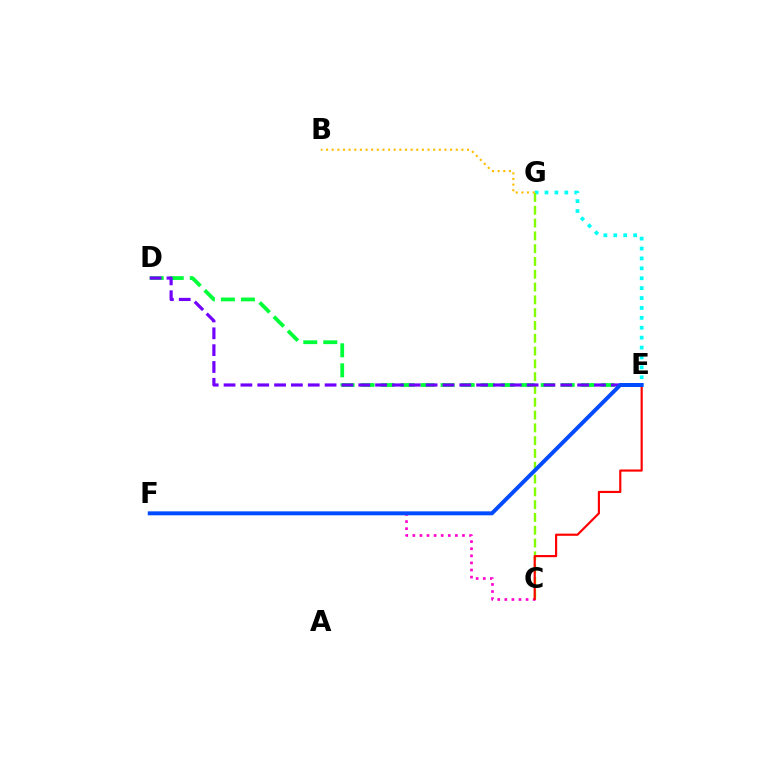{('E', 'G'): [{'color': '#00fff6', 'line_style': 'dotted', 'thickness': 2.69}], ('C', 'F'): [{'color': '#ff00cf', 'line_style': 'dotted', 'thickness': 1.93}], ('D', 'E'): [{'color': '#00ff39', 'line_style': 'dashed', 'thickness': 2.72}, {'color': '#7200ff', 'line_style': 'dashed', 'thickness': 2.29}], ('C', 'G'): [{'color': '#84ff00', 'line_style': 'dashed', 'thickness': 1.74}], ('B', 'G'): [{'color': '#ffbd00', 'line_style': 'dotted', 'thickness': 1.53}], ('C', 'E'): [{'color': '#ff0000', 'line_style': 'solid', 'thickness': 1.56}], ('E', 'F'): [{'color': '#004bff', 'line_style': 'solid', 'thickness': 2.84}]}